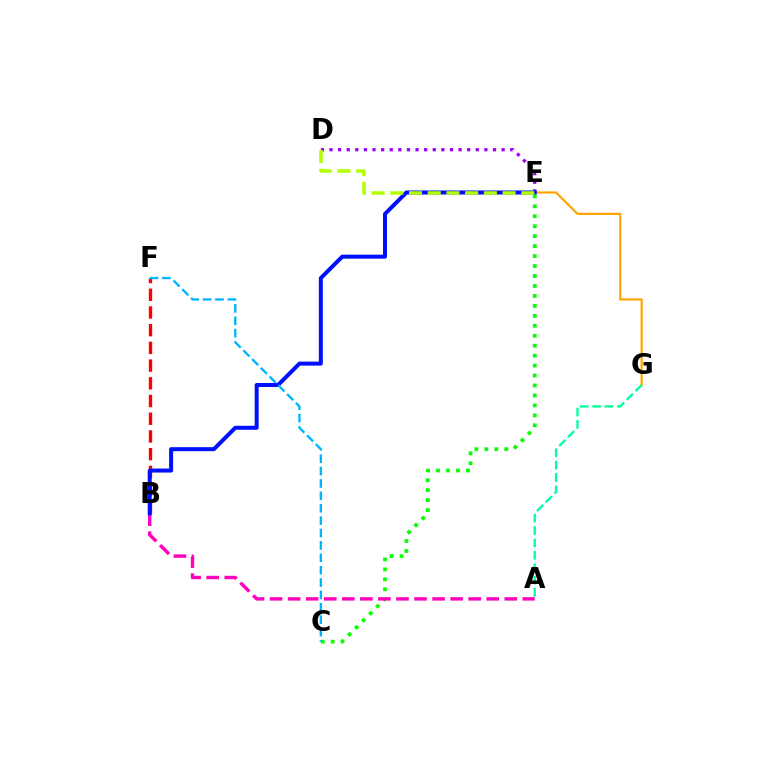{('C', 'E'): [{'color': '#08ff00', 'line_style': 'dotted', 'thickness': 2.7}], ('D', 'E'): [{'color': '#9b00ff', 'line_style': 'dotted', 'thickness': 2.34}, {'color': '#b3ff00', 'line_style': 'dashed', 'thickness': 2.54}], ('B', 'F'): [{'color': '#ff0000', 'line_style': 'dashed', 'thickness': 2.41}], ('E', 'G'): [{'color': '#ffa500', 'line_style': 'solid', 'thickness': 1.59}], ('A', 'B'): [{'color': '#ff00bd', 'line_style': 'dashed', 'thickness': 2.45}], ('A', 'G'): [{'color': '#00ff9d', 'line_style': 'dashed', 'thickness': 1.68}], ('B', 'E'): [{'color': '#0010ff', 'line_style': 'solid', 'thickness': 2.88}], ('C', 'F'): [{'color': '#00b5ff', 'line_style': 'dashed', 'thickness': 1.68}]}